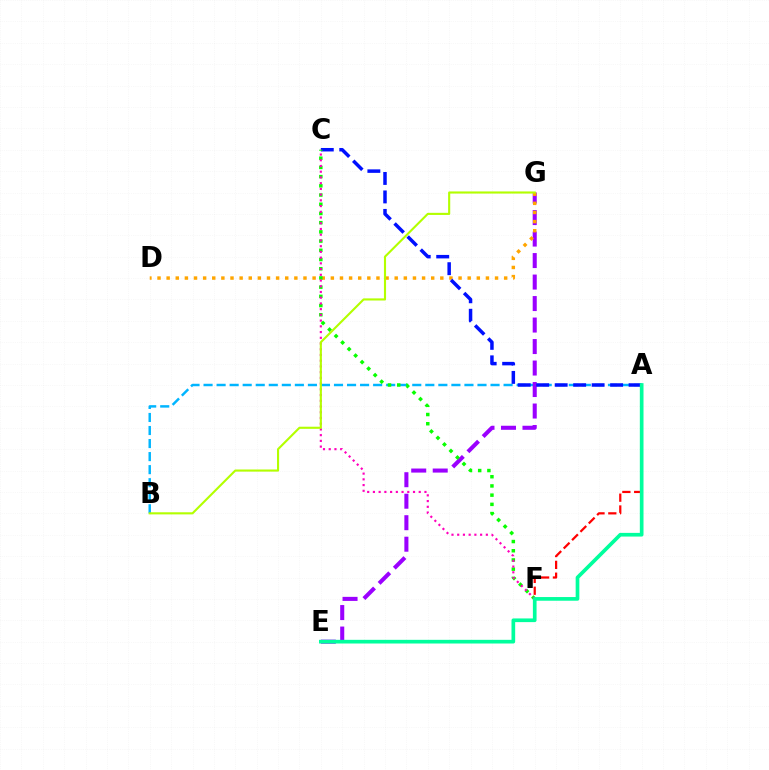{('A', 'B'): [{'color': '#00b5ff', 'line_style': 'dashed', 'thickness': 1.77}], ('E', 'G'): [{'color': '#9b00ff', 'line_style': 'dashed', 'thickness': 2.92}], ('D', 'G'): [{'color': '#ffa500', 'line_style': 'dotted', 'thickness': 2.48}], ('A', 'F'): [{'color': '#ff0000', 'line_style': 'dashed', 'thickness': 1.6}], ('A', 'C'): [{'color': '#0010ff', 'line_style': 'dashed', 'thickness': 2.51}], ('C', 'F'): [{'color': '#08ff00', 'line_style': 'dotted', 'thickness': 2.5}, {'color': '#ff00bd', 'line_style': 'dotted', 'thickness': 1.56}], ('B', 'G'): [{'color': '#b3ff00', 'line_style': 'solid', 'thickness': 1.53}], ('A', 'E'): [{'color': '#00ff9d', 'line_style': 'solid', 'thickness': 2.65}]}